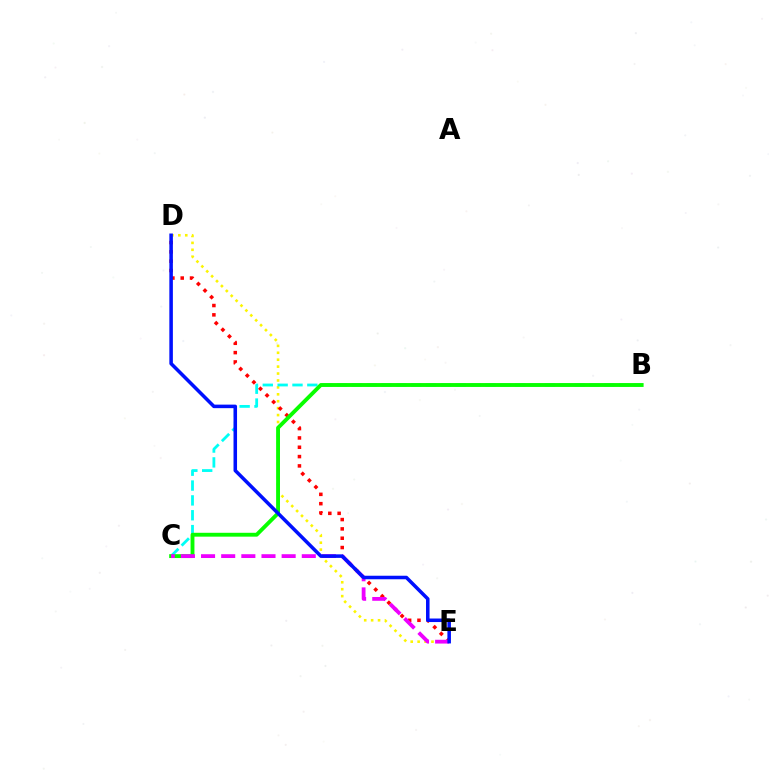{('D', 'E'): [{'color': '#fcf500', 'line_style': 'dotted', 'thickness': 1.88}, {'color': '#ff0000', 'line_style': 'dotted', 'thickness': 2.53}, {'color': '#0010ff', 'line_style': 'solid', 'thickness': 2.54}], ('B', 'C'): [{'color': '#00fff6', 'line_style': 'dashed', 'thickness': 2.02}, {'color': '#08ff00', 'line_style': 'solid', 'thickness': 2.78}], ('C', 'E'): [{'color': '#ee00ff', 'line_style': 'dashed', 'thickness': 2.74}]}